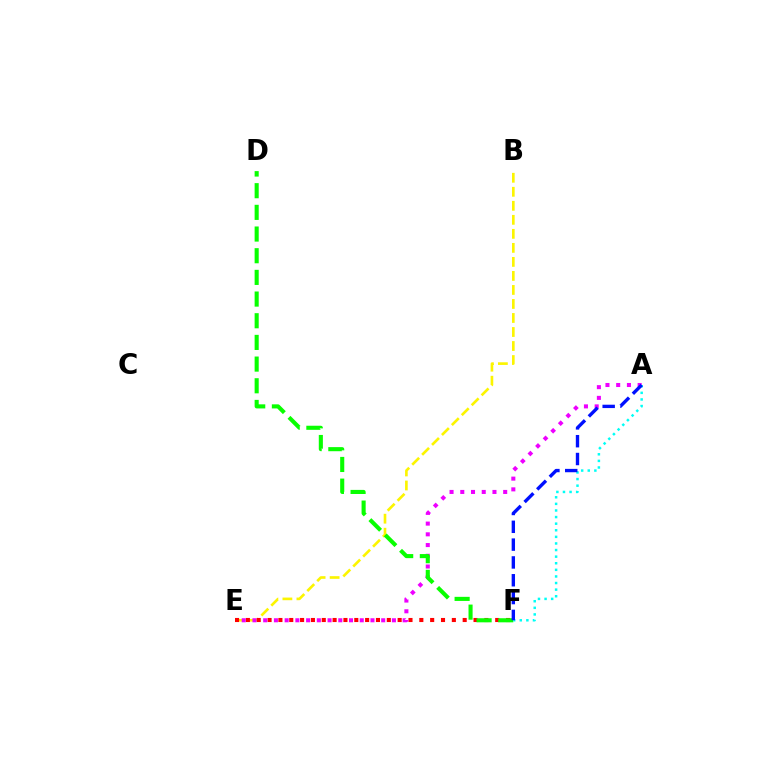{('B', 'E'): [{'color': '#fcf500', 'line_style': 'dashed', 'thickness': 1.9}], ('E', 'F'): [{'color': '#ff0000', 'line_style': 'dotted', 'thickness': 2.95}], ('A', 'E'): [{'color': '#ee00ff', 'line_style': 'dotted', 'thickness': 2.91}], ('D', 'F'): [{'color': '#08ff00', 'line_style': 'dashed', 'thickness': 2.94}], ('A', 'F'): [{'color': '#00fff6', 'line_style': 'dotted', 'thickness': 1.79}, {'color': '#0010ff', 'line_style': 'dashed', 'thickness': 2.42}]}